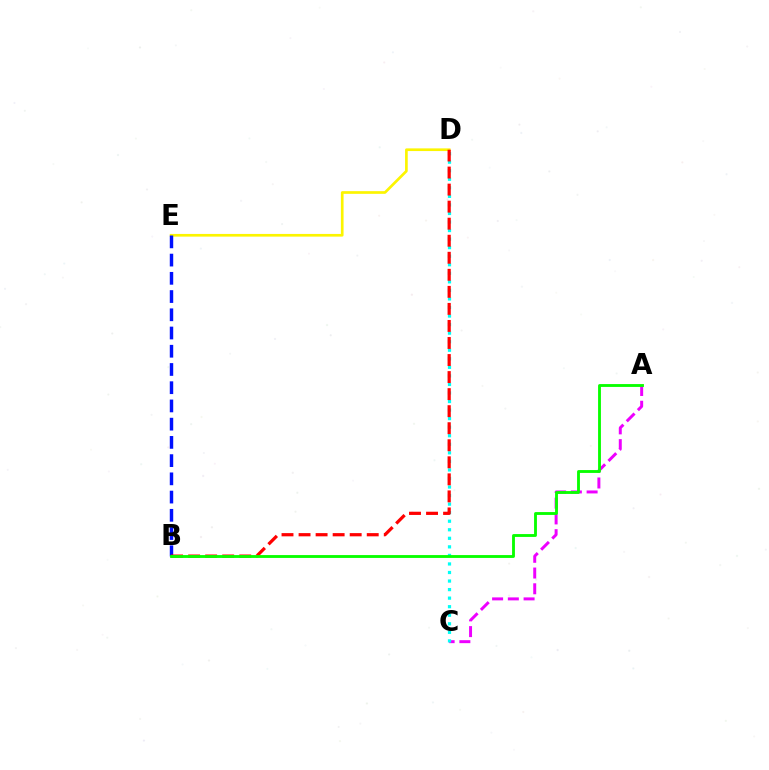{('D', 'E'): [{'color': '#fcf500', 'line_style': 'solid', 'thickness': 1.93}], ('A', 'C'): [{'color': '#ee00ff', 'line_style': 'dashed', 'thickness': 2.14}], ('C', 'D'): [{'color': '#00fff6', 'line_style': 'dotted', 'thickness': 2.32}], ('B', 'E'): [{'color': '#0010ff', 'line_style': 'dashed', 'thickness': 2.48}], ('B', 'D'): [{'color': '#ff0000', 'line_style': 'dashed', 'thickness': 2.32}], ('A', 'B'): [{'color': '#08ff00', 'line_style': 'solid', 'thickness': 2.05}]}